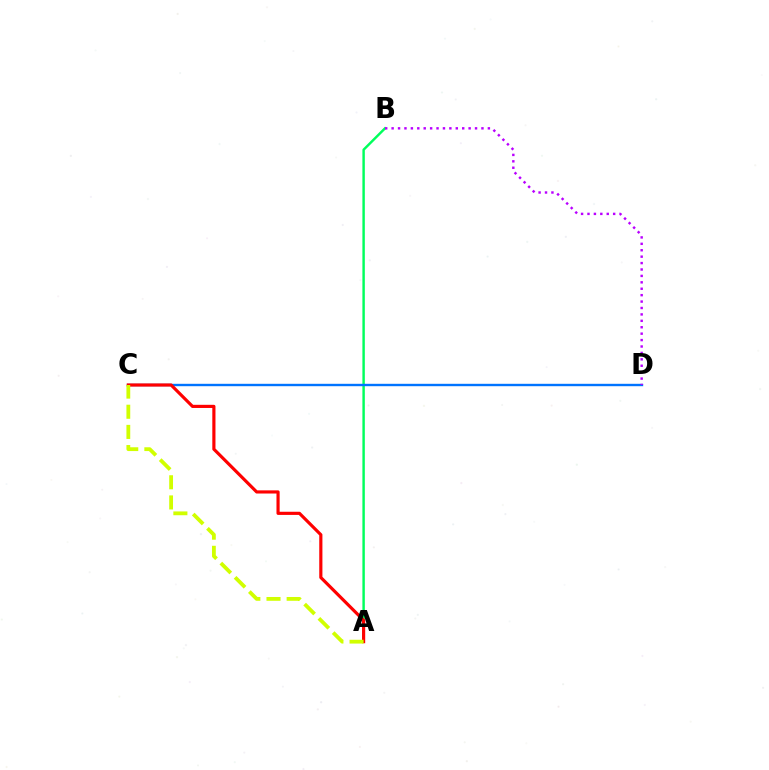{('A', 'B'): [{'color': '#00ff5c', 'line_style': 'solid', 'thickness': 1.75}], ('C', 'D'): [{'color': '#0074ff', 'line_style': 'solid', 'thickness': 1.72}], ('A', 'C'): [{'color': '#ff0000', 'line_style': 'solid', 'thickness': 2.28}, {'color': '#d1ff00', 'line_style': 'dashed', 'thickness': 2.74}], ('B', 'D'): [{'color': '#b900ff', 'line_style': 'dotted', 'thickness': 1.74}]}